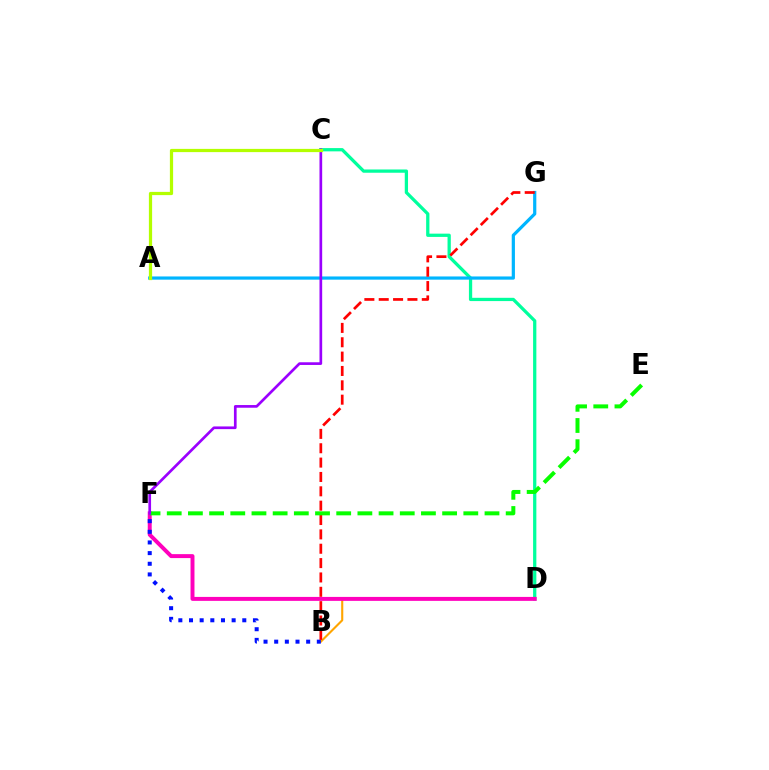{('C', 'D'): [{'color': '#00ff9d', 'line_style': 'solid', 'thickness': 2.35}], ('B', 'D'): [{'color': '#ffa500', 'line_style': 'solid', 'thickness': 1.52}], ('A', 'G'): [{'color': '#00b5ff', 'line_style': 'solid', 'thickness': 2.31}], ('D', 'F'): [{'color': '#ff00bd', 'line_style': 'solid', 'thickness': 2.85}], ('B', 'F'): [{'color': '#0010ff', 'line_style': 'dotted', 'thickness': 2.9}], ('B', 'G'): [{'color': '#ff0000', 'line_style': 'dashed', 'thickness': 1.95}], ('E', 'F'): [{'color': '#08ff00', 'line_style': 'dashed', 'thickness': 2.88}], ('C', 'F'): [{'color': '#9b00ff', 'line_style': 'solid', 'thickness': 1.93}], ('A', 'C'): [{'color': '#b3ff00', 'line_style': 'solid', 'thickness': 2.33}]}